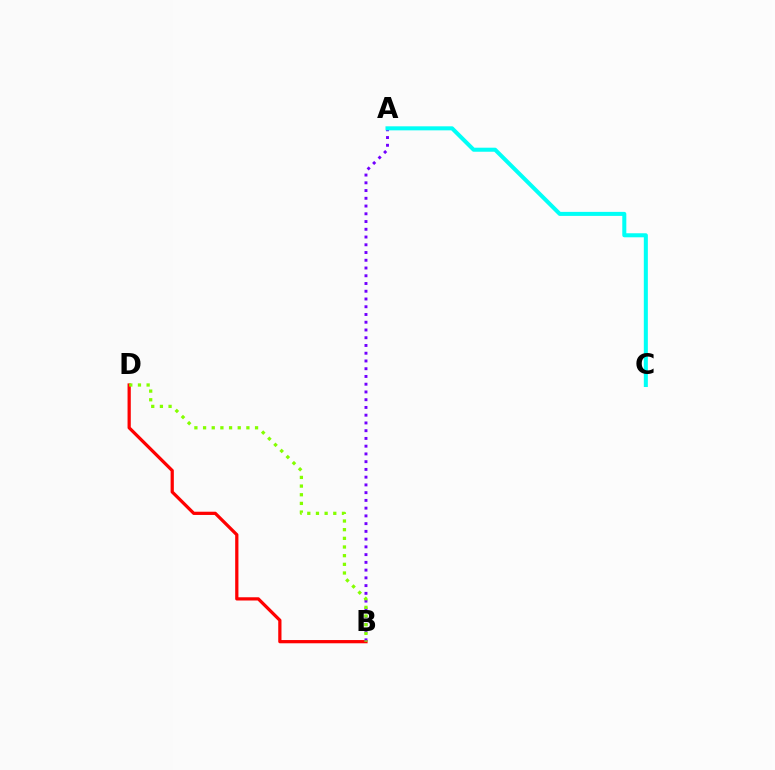{('B', 'D'): [{'color': '#ff0000', 'line_style': 'solid', 'thickness': 2.33}, {'color': '#84ff00', 'line_style': 'dotted', 'thickness': 2.35}], ('A', 'B'): [{'color': '#7200ff', 'line_style': 'dotted', 'thickness': 2.1}], ('A', 'C'): [{'color': '#00fff6', 'line_style': 'solid', 'thickness': 2.9}]}